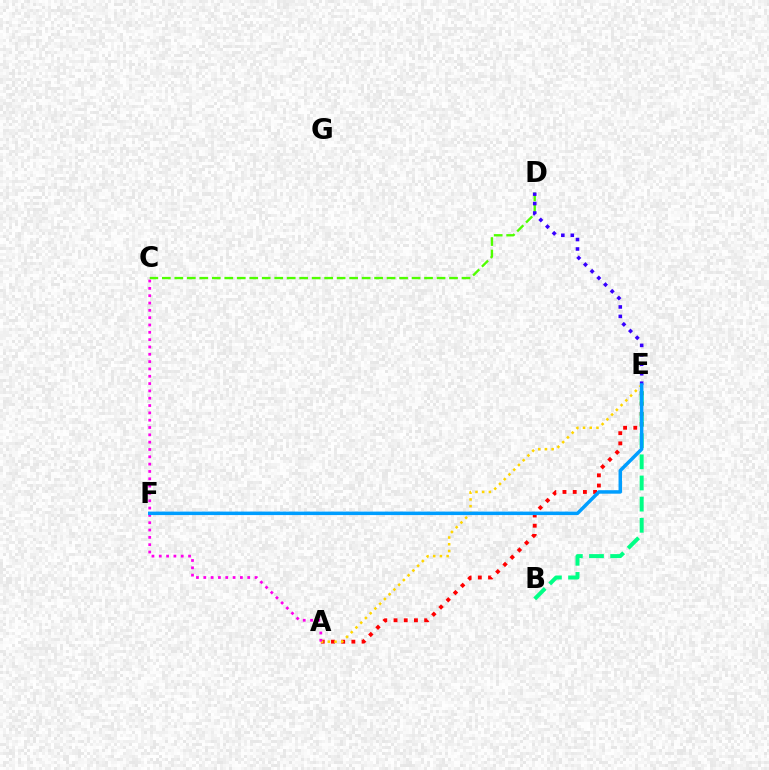{('A', 'E'): [{'color': '#ff0000', 'line_style': 'dotted', 'thickness': 2.77}, {'color': '#ffd500', 'line_style': 'dotted', 'thickness': 1.82}], ('B', 'E'): [{'color': '#00ff86', 'line_style': 'dashed', 'thickness': 2.87}], ('C', 'D'): [{'color': '#4fff00', 'line_style': 'dashed', 'thickness': 1.7}], ('D', 'E'): [{'color': '#3700ff', 'line_style': 'dotted', 'thickness': 2.57}], ('A', 'C'): [{'color': '#ff00ed', 'line_style': 'dotted', 'thickness': 1.99}], ('E', 'F'): [{'color': '#009eff', 'line_style': 'solid', 'thickness': 2.51}]}